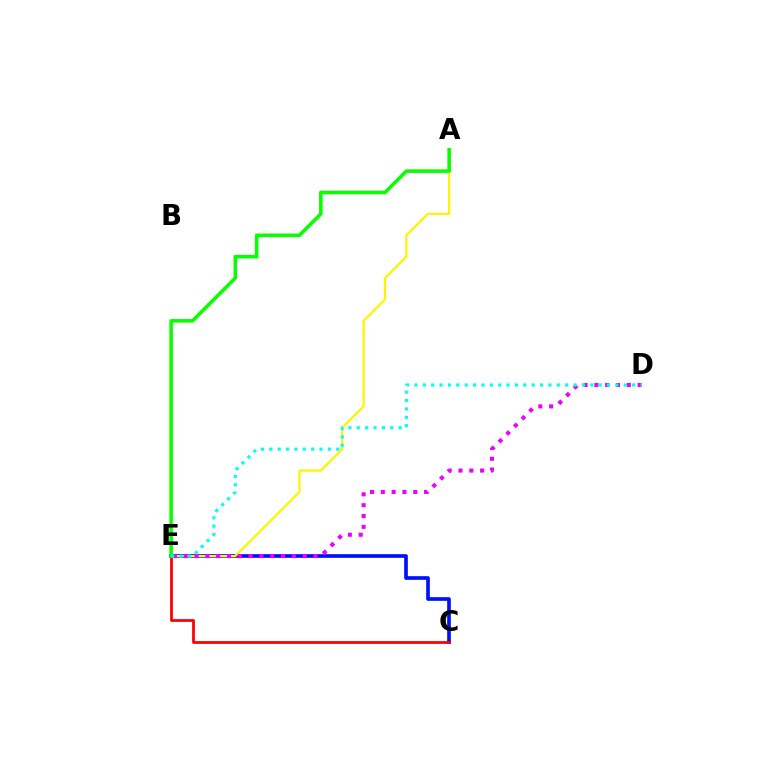{('C', 'E'): [{'color': '#0010ff', 'line_style': 'solid', 'thickness': 2.64}, {'color': '#ff0000', 'line_style': 'solid', 'thickness': 1.99}], ('A', 'E'): [{'color': '#fcf500', 'line_style': 'solid', 'thickness': 1.61}, {'color': '#08ff00', 'line_style': 'solid', 'thickness': 2.56}], ('D', 'E'): [{'color': '#ee00ff', 'line_style': 'dotted', 'thickness': 2.94}, {'color': '#00fff6', 'line_style': 'dotted', 'thickness': 2.27}]}